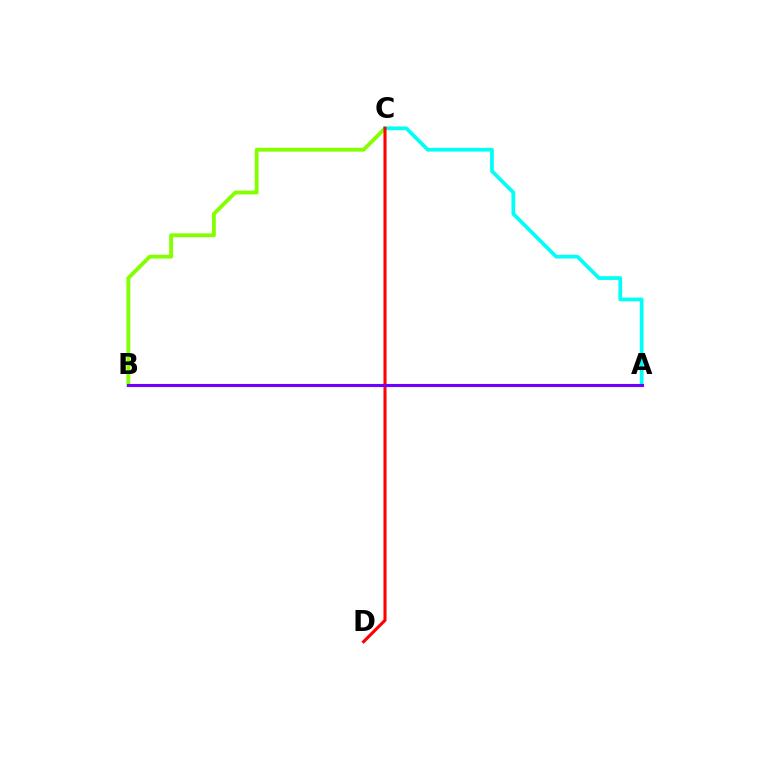{('B', 'C'): [{'color': '#84ff00', 'line_style': 'solid', 'thickness': 2.77}], ('A', 'C'): [{'color': '#00fff6', 'line_style': 'solid', 'thickness': 2.69}], ('C', 'D'): [{'color': '#ff0000', 'line_style': 'solid', 'thickness': 2.22}], ('A', 'B'): [{'color': '#7200ff', 'line_style': 'solid', 'thickness': 2.23}]}